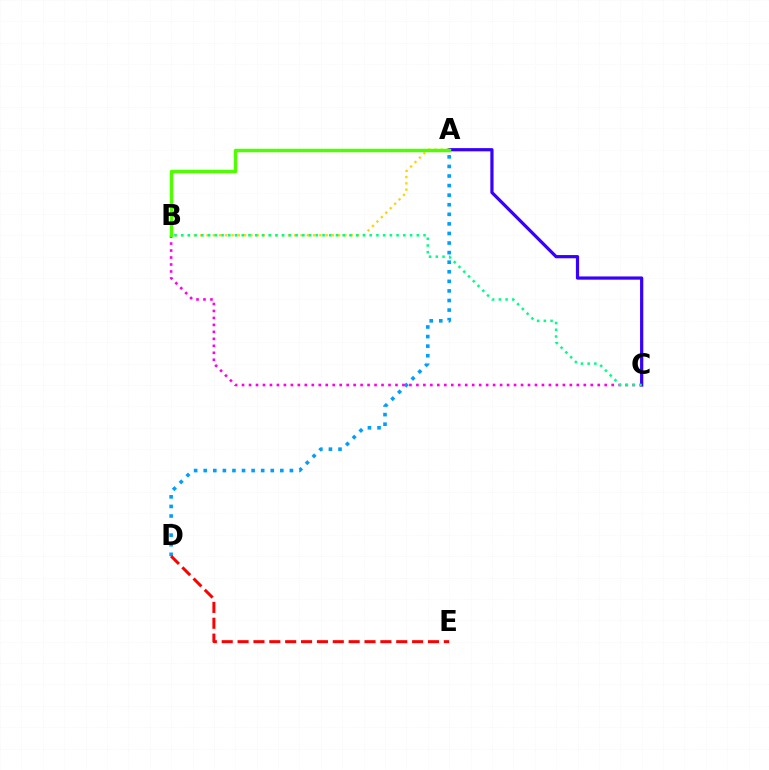{('A', 'D'): [{'color': '#009eff', 'line_style': 'dotted', 'thickness': 2.6}], ('A', 'C'): [{'color': '#3700ff', 'line_style': 'solid', 'thickness': 2.31}], ('B', 'C'): [{'color': '#ff00ed', 'line_style': 'dotted', 'thickness': 1.89}, {'color': '#00ff86', 'line_style': 'dotted', 'thickness': 1.83}], ('A', 'B'): [{'color': '#ffd500', 'line_style': 'dotted', 'thickness': 1.7}, {'color': '#4fff00', 'line_style': 'solid', 'thickness': 2.49}], ('D', 'E'): [{'color': '#ff0000', 'line_style': 'dashed', 'thickness': 2.16}]}